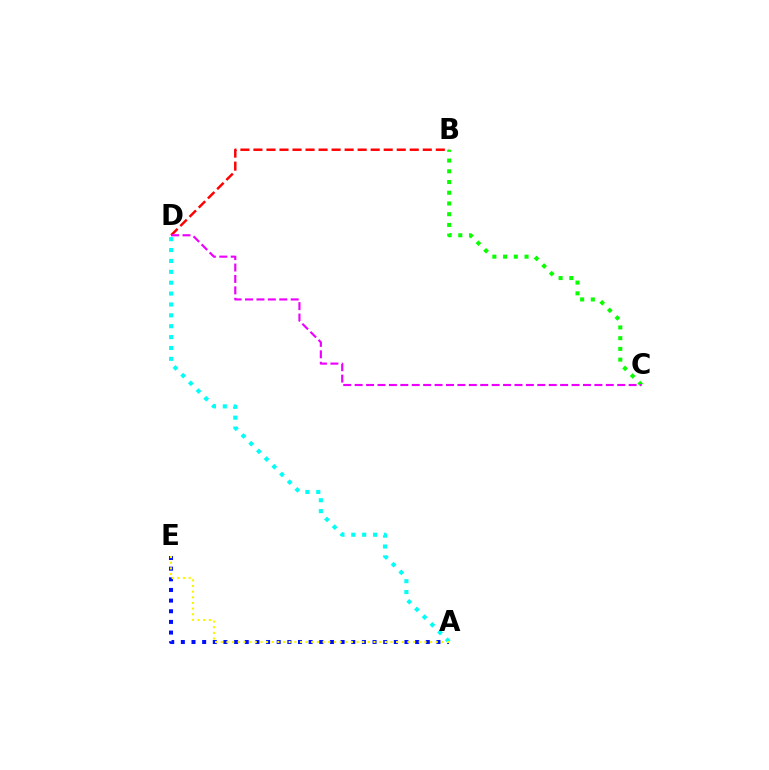{('B', 'D'): [{'color': '#ff0000', 'line_style': 'dashed', 'thickness': 1.77}], ('B', 'C'): [{'color': '#08ff00', 'line_style': 'dotted', 'thickness': 2.92}], ('A', 'E'): [{'color': '#0010ff', 'line_style': 'dotted', 'thickness': 2.89}, {'color': '#fcf500', 'line_style': 'dotted', 'thickness': 1.54}], ('A', 'D'): [{'color': '#00fff6', 'line_style': 'dotted', 'thickness': 2.96}], ('C', 'D'): [{'color': '#ee00ff', 'line_style': 'dashed', 'thickness': 1.55}]}